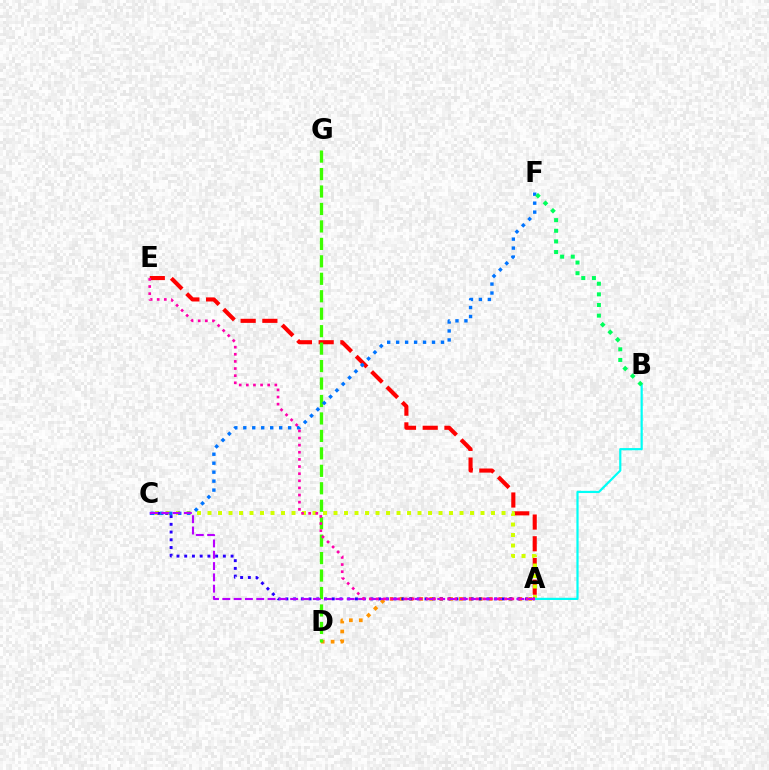{('A', 'E'): [{'color': '#ff0000', 'line_style': 'dashed', 'thickness': 2.95}, {'color': '#ff00ac', 'line_style': 'dotted', 'thickness': 1.94}], ('A', 'C'): [{'color': '#d1ff00', 'line_style': 'dotted', 'thickness': 2.85}, {'color': '#2500ff', 'line_style': 'dotted', 'thickness': 2.1}, {'color': '#b900ff', 'line_style': 'dashed', 'thickness': 1.54}], ('A', 'D'): [{'color': '#ff9400', 'line_style': 'dotted', 'thickness': 2.69}], ('A', 'B'): [{'color': '#00fff6', 'line_style': 'solid', 'thickness': 1.58}], ('D', 'G'): [{'color': '#3dff00', 'line_style': 'dashed', 'thickness': 2.37}], ('C', 'F'): [{'color': '#0074ff', 'line_style': 'dotted', 'thickness': 2.44}], ('B', 'F'): [{'color': '#00ff5c', 'line_style': 'dotted', 'thickness': 2.89}]}